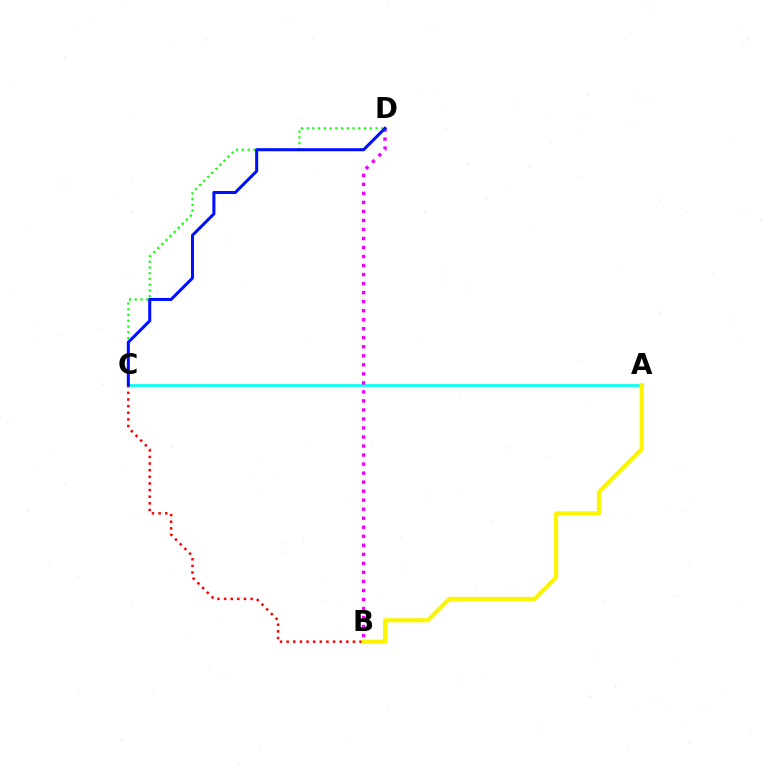{('A', 'C'): [{'color': '#00fff6', 'line_style': 'solid', 'thickness': 1.93}], ('C', 'D'): [{'color': '#08ff00', 'line_style': 'dotted', 'thickness': 1.56}, {'color': '#0010ff', 'line_style': 'solid', 'thickness': 2.19}], ('B', 'D'): [{'color': '#ee00ff', 'line_style': 'dotted', 'thickness': 2.45}], ('B', 'C'): [{'color': '#ff0000', 'line_style': 'dotted', 'thickness': 1.8}], ('A', 'B'): [{'color': '#fcf500', 'line_style': 'solid', 'thickness': 2.95}]}